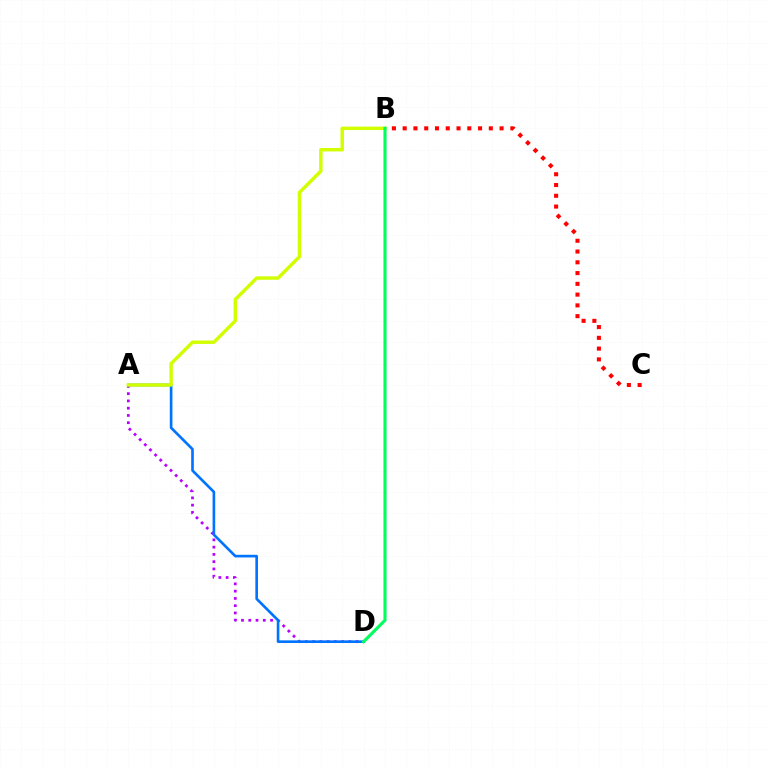{('A', 'D'): [{'color': '#b900ff', 'line_style': 'dotted', 'thickness': 1.97}, {'color': '#0074ff', 'line_style': 'solid', 'thickness': 1.91}], ('B', 'C'): [{'color': '#ff0000', 'line_style': 'dotted', 'thickness': 2.93}], ('A', 'B'): [{'color': '#d1ff00', 'line_style': 'solid', 'thickness': 2.47}], ('B', 'D'): [{'color': '#00ff5c', 'line_style': 'solid', 'thickness': 2.24}]}